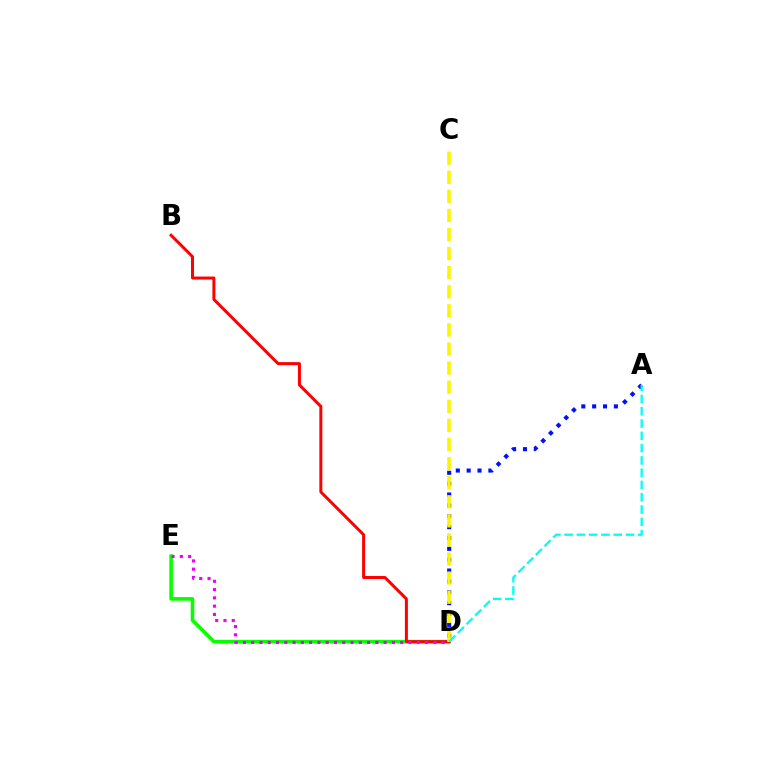{('D', 'E'): [{'color': '#08ff00', 'line_style': 'solid', 'thickness': 2.6}, {'color': '#ee00ff', 'line_style': 'dotted', 'thickness': 2.25}], ('A', 'D'): [{'color': '#0010ff', 'line_style': 'dotted', 'thickness': 2.95}, {'color': '#00fff6', 'line_style': 'dashed', 'thickness': 1.67}], ('B', 'D'): [{'color': '#ff0000', 'line_style': 'solid', 'thickness': 2.15}], ('C', 'D'): [{'color': '#fcf500', 'line_style': 'dashed', 'thickness': 2.59}]}